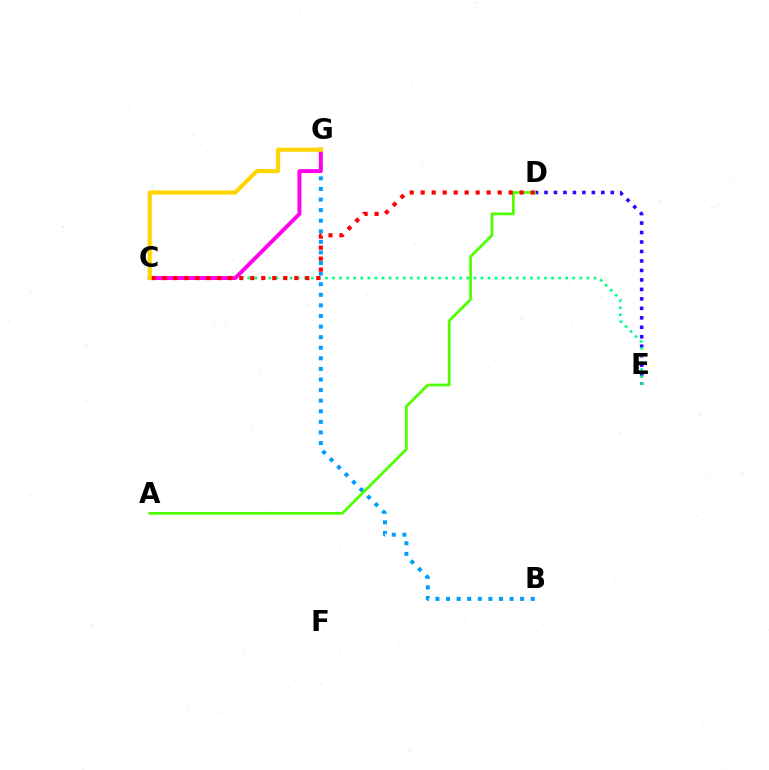{('D', 'E'): [{'color': '#3700ff', 'line_style': 'dotted', 'thickness': 2.57}], ('C', 'E'): [{'color': '#00ff86', 'line_style': 'dotted', 'thickness': 1.92}], ('B', 'G'): [{'color': '#009eff', 'line_style': 'dotted', 'thickness': 2.88}], ('A', 'D'): [{'color': '#4fff00', 'line_style': 'solid', 'thickness': 1.99}], ('C', 'G'): [{'color': '#ff00ed', 'line_style': 'solid', 'thickness': 2.82}, {'color': '#ffd500', 'line_style': 'solid', 'thickness': 2.97}], ('C', 'D'): [{'color': '#ff0000', 'line_style': 'dotted', 'thickness': 2.99}]}